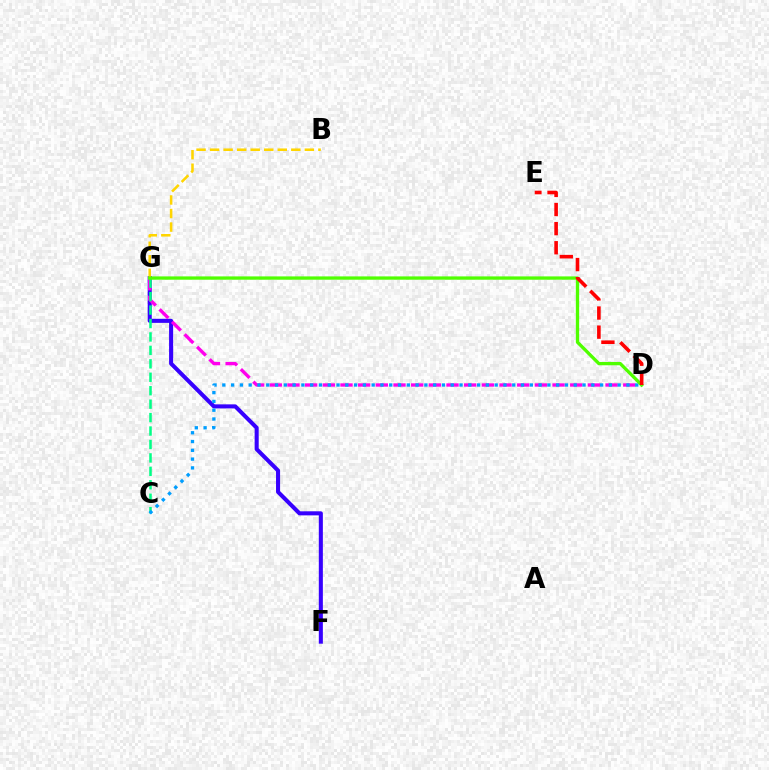{('F', 'G'): [{'color': '#3700ff', 'line_style': 'solid', 'thickness': 2.92}], ('D', 'G'): [{'color': '#ff00ed', 'line_style': 'dashed', 'thickness': 2.4}, {'color': '#4fff00', 'line_style': 'solid', 'thickness': 2.38}], ('C', 'G'): [{'color': '#00ff86', 'line_style': 'dashed', 'thickness': 1.83}], ('C', 'D'): [{'color': '#009eff', 'line_style': 'dotted', 'thickness': 2.39}], ('B', 'G'): [{'color': '#ffd500', 'line_style': 'dashed', 'thickness': 1.84}], ('D', 'E'): [{'color': '#ff0000', 'line_style': 'dashed', 'thickness': 2.6}]}